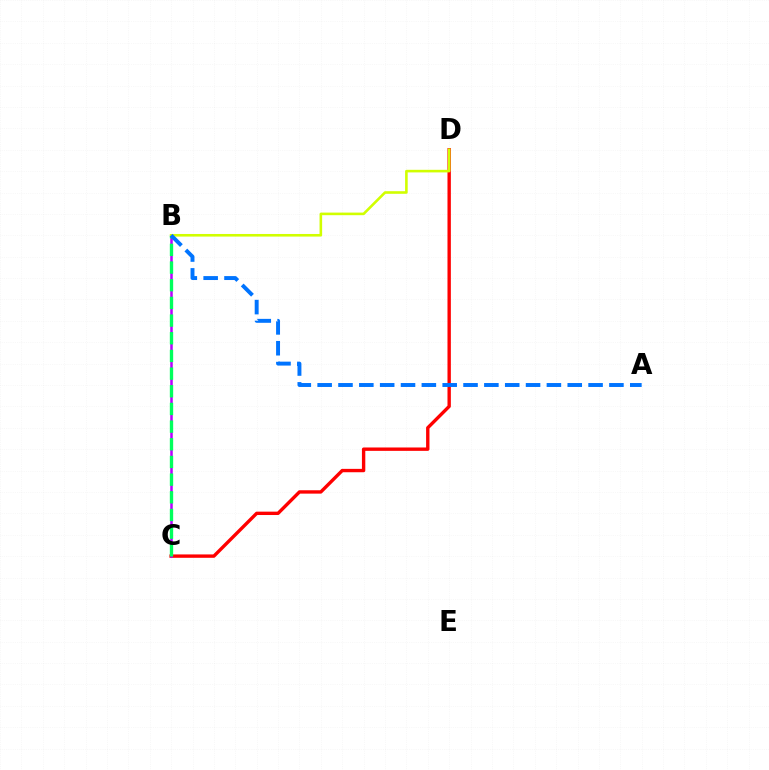{('C', 'D'): [{'color': '#ff0000', 'line_style': 'solid', 'thickness': 2.43}], ('B', 'C'): [{'color': '#b900ff', 'line_style': 'solid', 'thickness': 1.82}, {'color': '#00ff5c', 'line_style': 'dashed', 'thickness': 2.4}], ('B', 'D'): [{'color': '#d1ff00', 'line_style': 'solid', 'thickness': 1.87}], ('A', 'B'): [{'color': '#0074ff', 'line_style': 'dashed', 'thickness': 2.83}]}